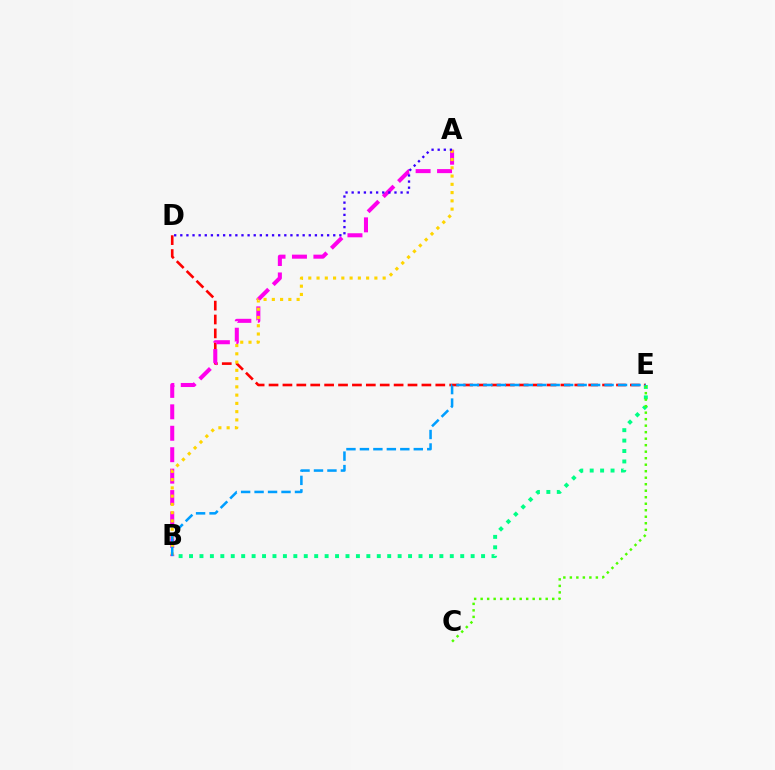{('D', 'E'): [{'color': '#ff0000', 'line_style': 'dashed', 'thickness': 1.89}], ('A', 'B'): [{'color': '#ff00ed', 'line_style': 'dashed', 'thickness': 2.91}, {'color': '#ffd500', 'line_style': 'dotted', 'thickness': 2.25}], ('A', 'D'): [{'color': '#3700ff', 'line_style': 'dotted', 'thickness': 1.66}], ('B', 'E'): [{'color': '#00ff86', 'line_style': 'dotted', 'thickness': 2.83}, {'color': '#009eff', 'line_style': 'dashed', 'thickness': 1.83}], ('C', 'E'): [{'color': '#4fff00', 'line_style': 'dotted', 'thickness': 1.77}]}